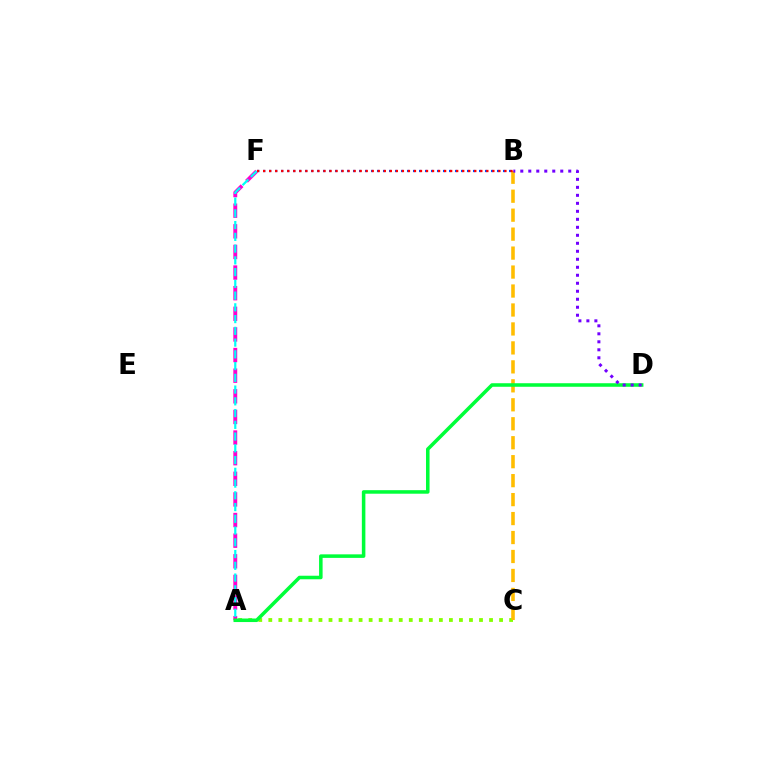{('A', 'C'): [{'color': '#84ff00', 'line_style': 'dotted', 'thickness': 2.73}], ('A', 'F'): [{'color': '#ff00cf', 'line_style': 'dashed', 'thickness': 2.8}, {'color': '#00fff6', 'line_style': 'dashed', 'thickness': 1.6}], ('B', 'F'): [{'color': '#004bff', 'line_style': 'dotted', 'thickness': 1.63}, {'color': '#ff0000', 'line_style': 'dotted', 'thickness': 1.64}], ('B', 'C'): [{'color': '#ffbd00', 'line_style': 'dashed', 'thickness': 2.58}], ('A', 'D'): [{'color': '#00ff39', 'line_style': 'solid', 'thickness': 2.55}], ('B', 'D'): [{'color': '#7200ff', 'line_style': 'dotted', 'thickness': 2.17}]}